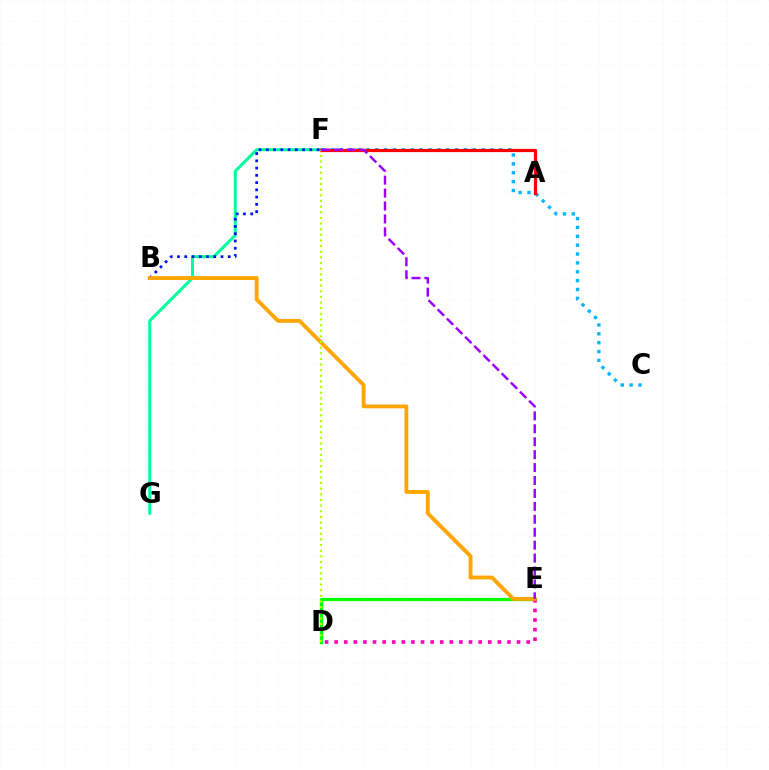{('D', 'E'): [{'color': '#08ff00', 'line_style': 'solid', 'thickness': 2.36}, {'color': '#ff00bd', 'line_style': 'dotted', 'thickness': 2.61}], ('C', 'F'): [{'color': '#00b5ff', 'line_style': 'dotted', 'thickness': 2.41}], ('F', 'G'): [{'color': '#00ff9d', 'line_style': 'solid', 'thickness': 2.15}], ('B', 'F'): [{'color': '#0010ff', 'line_style': 'dotted', 'thickness': 1.97}], ('A', 'F'): [{'color': '#ff0000', 'line_style': 'solid', 'thickness': 2.32}], ('B', 'E'): [{'color': '#ffa500', 'line_style': 'solid', 'thickness': 2.77}], ('D', 'F'): [{'color': '#b3ff00', 'line_style': 'dotted', 'thickness': 1.53}], ('E', 'F'): [{'color': '#9b00ff', 'line_style': 'dashed', 'thickness': 1.76}]}